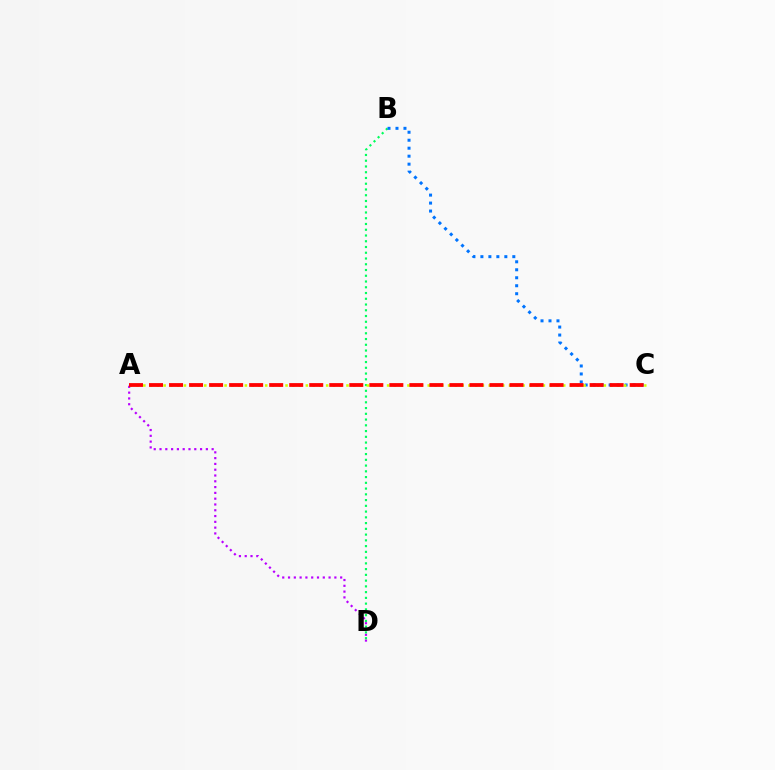{('A', 'D'): [{'color': '#b900ff', 'line_style': 'dotted', 'thickness': 1.57}], ('B', 'D'): [{'color': '#00ff5c', 'line_style': 'dotted', 'thickness': 1.56}], ('B', 'C'): [{'color': '#0074ff', 'line_style': 'dotted', 'thickness': 2.17}], ('A', 'C'): [{'color': '#d1ff00', 'line_style': 'dotted', 'thickness': 1.84}, {'color': '#ff0000', 'line_style': 'dashed', 'thickness': 2.72}]}